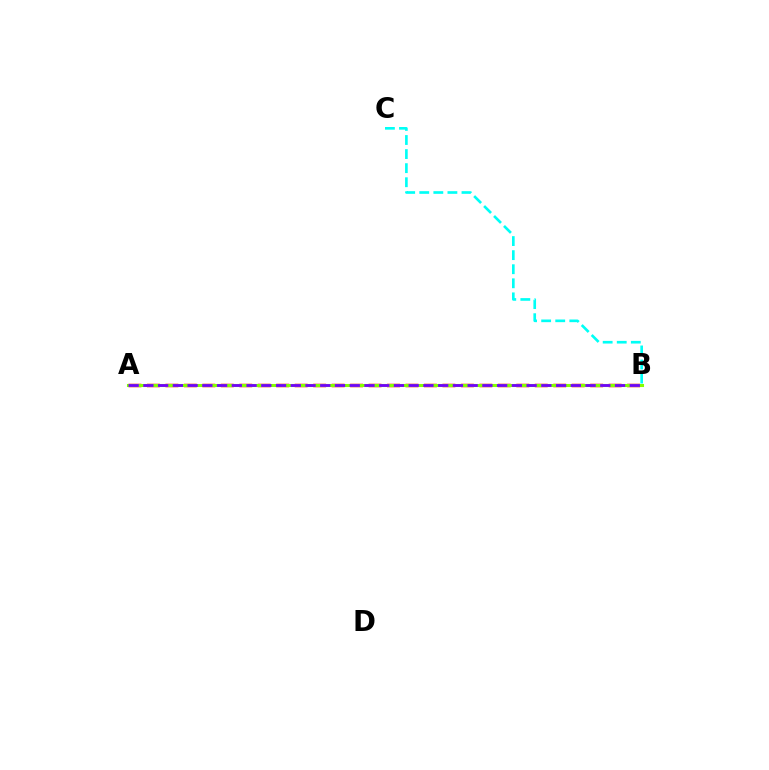{('A', 'B'): [{'color': '#ff0000', 'line_style': 'dashed', 'thickness': 2.51}, {'color': '#84ff00', 'line_style': 'solid', 'thickness': 2.22}, {'color': '#7200ff', 'line_style': 'dashed', 'thickness': 2.0}], ('B', 'C'): [{'color': '#00fff6', 'line_style': 'dashed', 'thickness': 1.91}]}